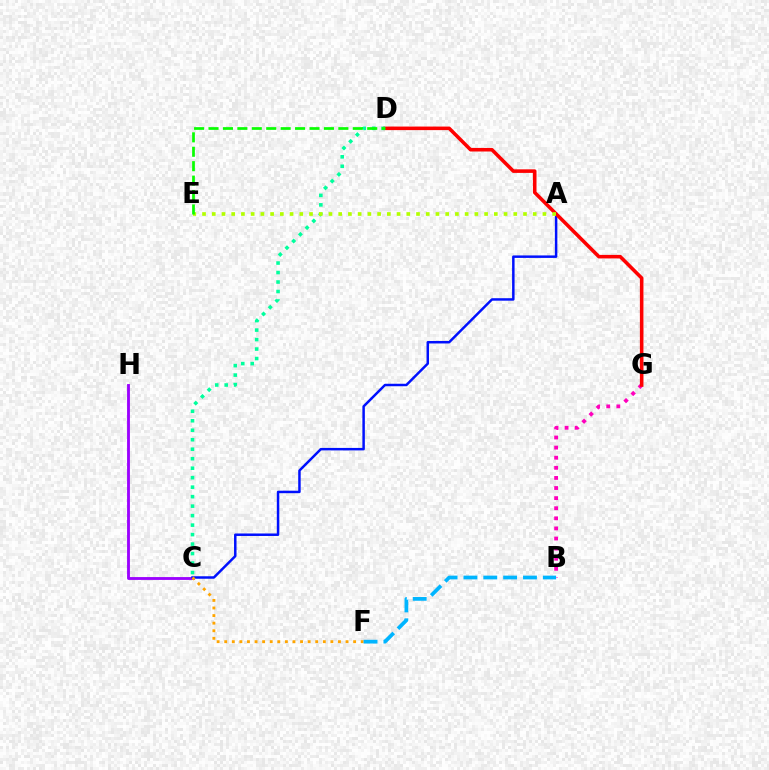{('C', 'H'): [{'color': '#9b00ff', 'line_style': 'solid', 'thickness': 2.05}], ('B', 'G'): [{'color': '#ff00bd', 'line_style': 'dotted', 'thickness': 2.74}], ('A', 'C'): [{'color': '#0010ff', 'line_style': 'solid', 'thickness': 1.79}], ('D', 'G'): [{'color': '#ff0000', 'line_style': 'solid', 'thickness': 2.57}], ('C', 'D'): [{'color': '#00ff9d', 'line_style': 'dotted', 'thickness': 2.58}], ('A', 'E'): [{'color': '#b3ff00', 'line_style': 'dotted', 'thickness': 2.64}], ('D', 'E'): [{'color': '#08ff00', 'line_style': 'dashed', 'thickness': 1.96}], ('C', 'F'): [{'color': '#ffa500', 'line_style': 'dotted', 'thickness': 2.06}], ('B', 'F'): [{'color': '#00b5ff', 'line_style': 'dashed', 'thickness': 2.7}]}